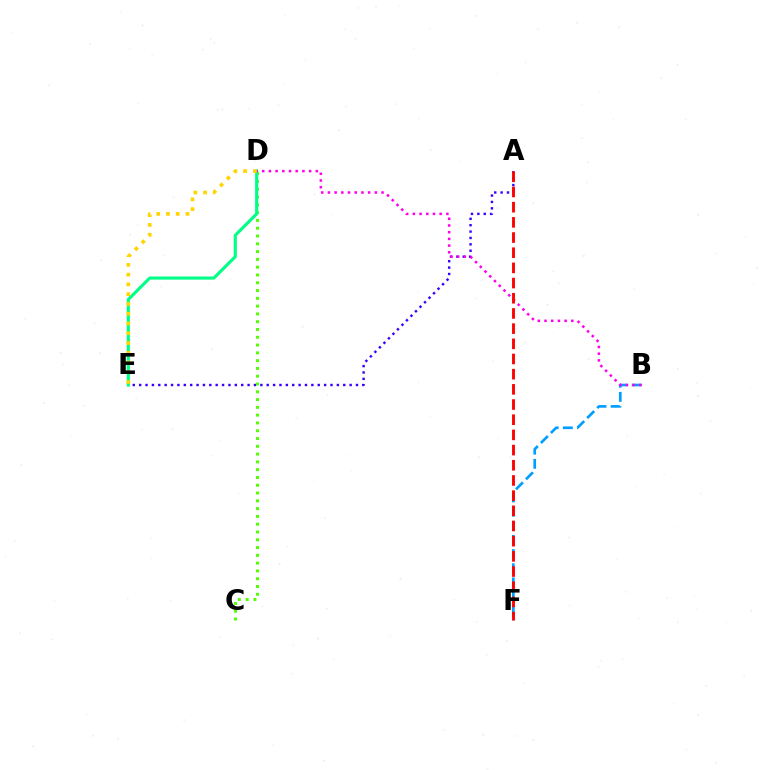{('A', 'E'): [{'color': '#3700ff', 'line_style': 'dotted', 'thickness': 1.73}], ('C', 'D'): [{'color': '#4fff00', 'line_style': 'dotted', 'thickness': 2.12}], ('B', 'F'): [{'color': '#009eff', 'line_style': 'dashed', 'thickness': 1.92}], ('D', 'E'): [{'color': '#00ff86', 'line_style': 'solid', 'thickness': 2.25}, {'color': '#ffd500', 'line_style': 'dotted', 'thickness': 2.65}], ('B', 'D'): [{'color': '#ff00ed', 'line_style': 'dotted', 'thickness': 1.82}], ('A', 'F'): [{'color': '#ff0000', 'line_style': 'dashed', 'thickness': 2.06}]}